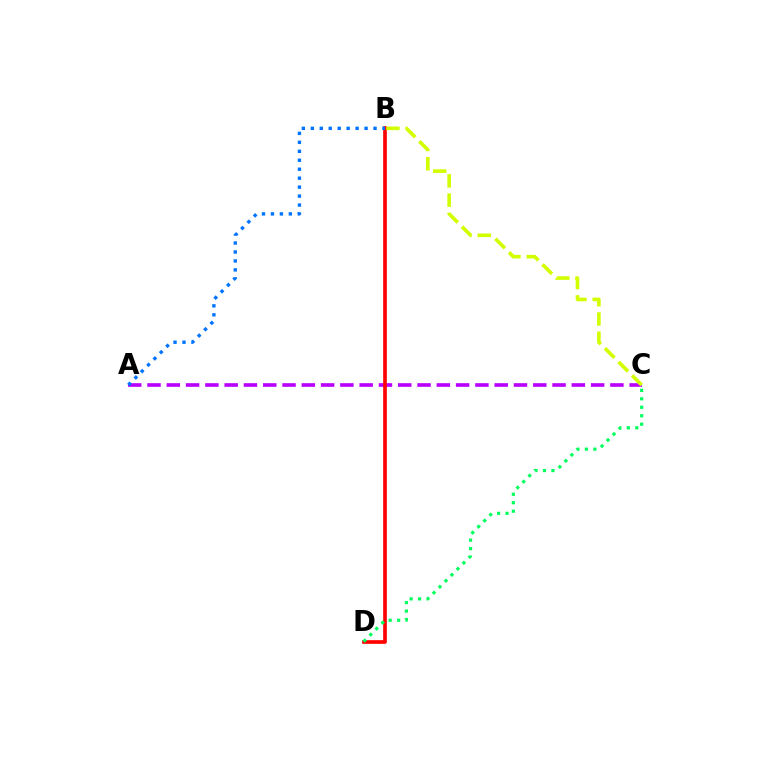{('A', 'C'): [{'color': '#b900ff', 'line_style': 'dashed', 'thickness': 2.62}], ('B', 'D'): [{'color': '#ff0000', 'line_style': 'solid', 'thickness': 2.63}], ('C', 'D'): [{'color': '#00ff5c', 'line_style': 'dotted', 'thickness': 2.3}], ('B', 'C'): [{'color': '#d1ff00', 'line_style': 'dashed', 'thickness': 2.62}], ('A', 'B'): [{'color': '#0074ff', 'line_style': 'dotted', 'thickness': 2.43}]}